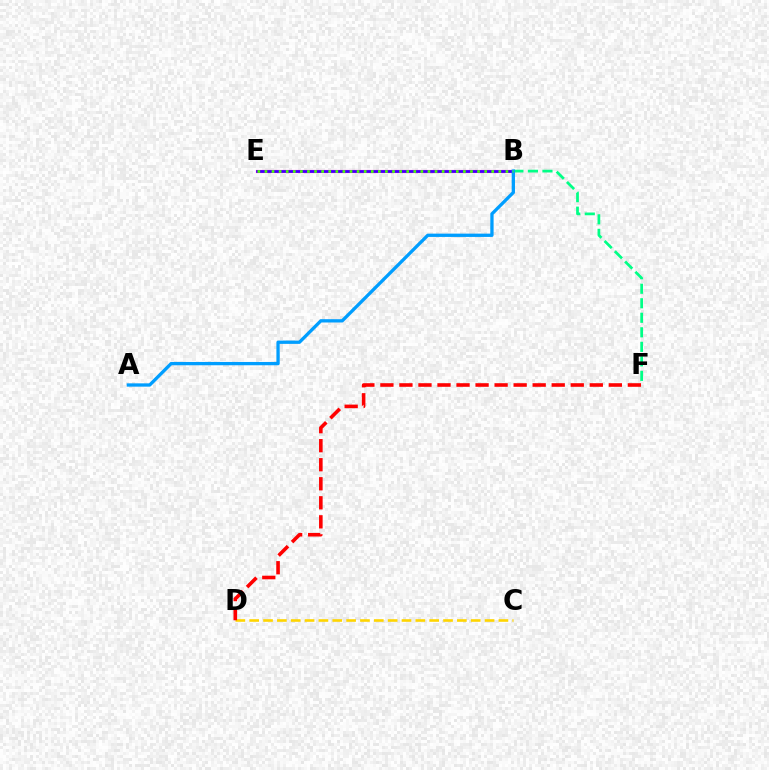{('B', 'E'): [{'color': '#ff00ed', 'line_style': 'solid', 'thickness': 2.25}, {'color': '#3700ff', 'line_style': 'solid', 'thickness': 1.83}, {'color': '#4fff00', 'line_style': 'dotted', 'thickness': 1.93}], ('C', 'D'): [{'color': '#ffd500', 'line_style': 'dashed', 'thickness': 1.88}], ('B', 'F'): [{'color': '#00ff86', 'line_style': 'dashed', 'thickness': 1.97}], ('A', 'B'): [{'color': '#009eff', 'line_style': 'solid', 'thickness': 2.38}], ('D', 'F'): [{'color': '#ff0000', 'line_style': 'dashed', 'thickness': 2.59}]}